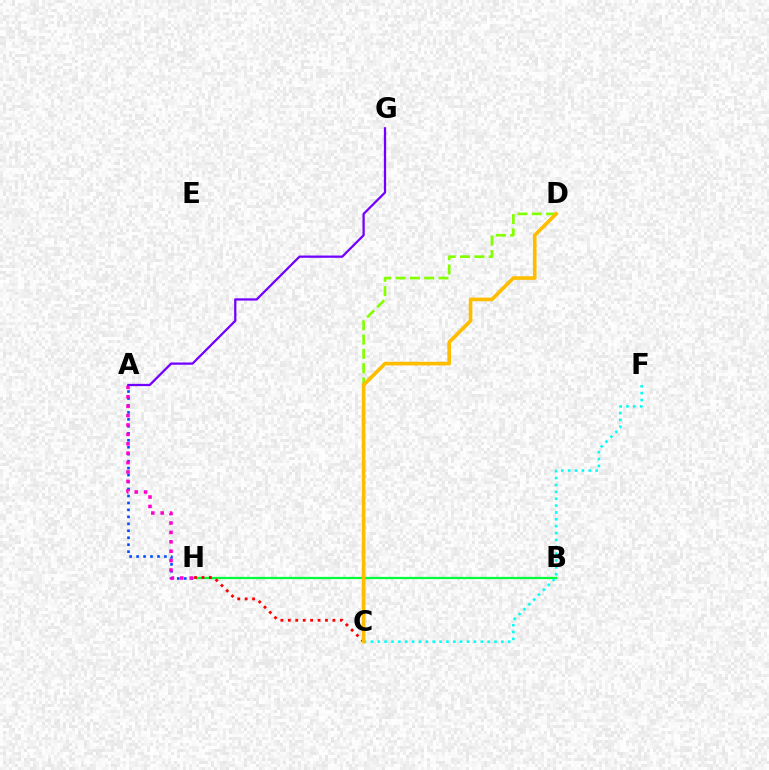{('A', 'H'): [{'color': '#004bff', 'line_style': 'dotted', 'thickness': 1.89}, {'color': '#ff00cf', 'line_style': 'dotted', 'thickness': 2.55}], ('B', 'H'): [{'color': '#00ff39', 'line_style': 'solid', 'thickness': 1.61}], ('C', 'H'): [{'color': '#ff0000', 'line_style': 'dotted', 'thickness': 2.02}], ('C', 'D'): [{'color': '#84ff00', 'line_style': 'dashed', 'thickness': 1.94}, {'color': '#ffbd00', 'line_style': 'solid', 'thickness': 2.62}], ('C', 'F'): [{'color': '#00fff6', 'line_style': 'dotted', 'thickness': 1.87}], ('A', 'G'): [{'color': '#7200ff', 'line_style': 'solid', 'thickness': 1.63}]}